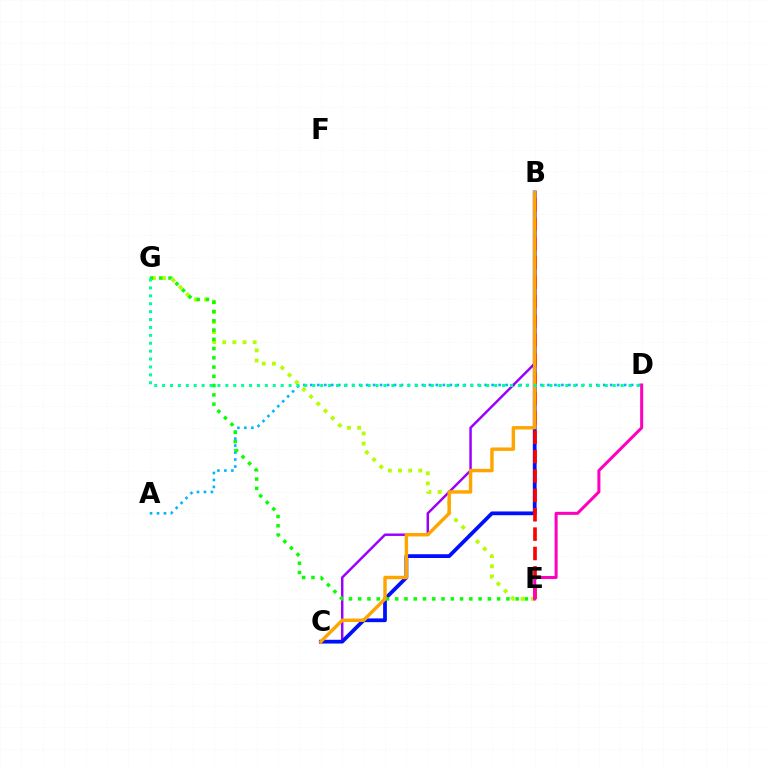{('A', 'D'): [{'color': '#00b5ff', 'line_style': 'dotted', 'thickness': 1.89}], ('E', 'G'): [{'color': '#b3ff00', 'line_style': 'dotted', 'thickness': 2.76}, {'color': '#08ff00', 'line_style': 'dotted', 'thickness': 2.52}], ('B', 'C'): [{'color': '#9b00ff', 'line_style': 'solid', 'thickness': 1.77}, {'color': '#0010ff', 'line_style': 'solid', 'thickness': 2.71}, {'color': '#ffa500', 'line_style': 'solid', 'thickness': 2.47}], ('B', 'E'): [{'color': '#ff0000', 'line_style': 'dashed', 'thickness': 2.63}], ('D', 'G'): [{'color': '#00ff9d', 'line_style': 'dotted', 'thickness': 2.15}], ('D', 'E'): [{'color': '#ff00bd', 'line_style': 'solid', 'thickness': 2.18}]}